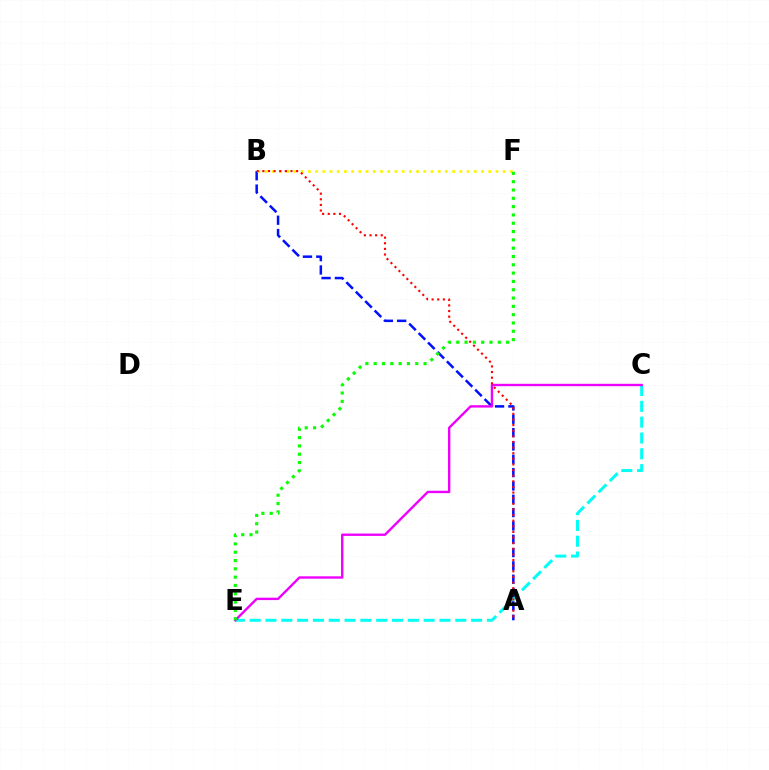{('C', 'E'): [{'color': '#00fff6', 'line_style': 'dashed', 'thickness': 2.15}, {'color': '#ee00ff', 'line_style': 'solid', 'thickness': 1.72}], ('A', 'B'): [{'color': '#0010ff', 'line_style': 'dashed', 'thickness': 1.81}, {'color': '#ff0000', 'line_style': 'dotted', 'thickness': 1.53}], ('B', 'F'): [{'color': '#fcf500', 'line_style': 'dotted', 'thickness': 1.96}], ('E', 'F'): [{'color': '#08ff00', 'line_style': 'dotted', 'thickness': 2.26}]}